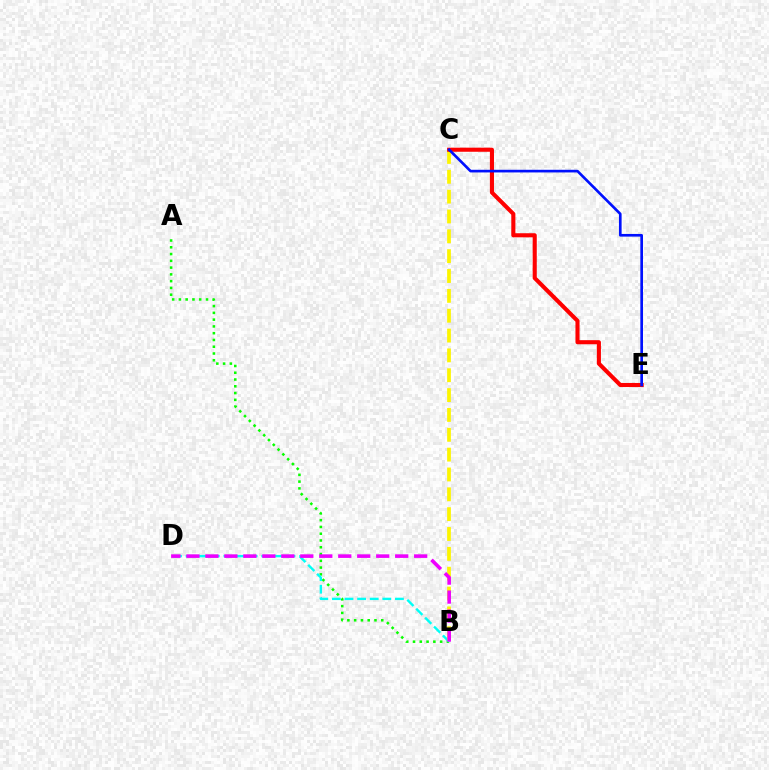{('A', 'B'): [{'color': '#08ff00', 'line_style': 'dotted', 'thickness': 1.84}], ('B', 'D'): [{'color': '#00fff6', 'line_style': 'dashed', 'thickness': 1.71}, {'color': '#ee00ff', 'line_style': 'dashed', 'thickness': 2.58}], ('B', 'C'): [{'color': '#fcf500', 'line_style': 'dashed', 'thickness': 2.7}], ('C', 'E'): [{'color': '#ff0000', 'line_style': 'solid', 'thickness': 2.94}, {'color': '#0010ff', 'line_style': 'solid', 'thickness': 1.92}]}